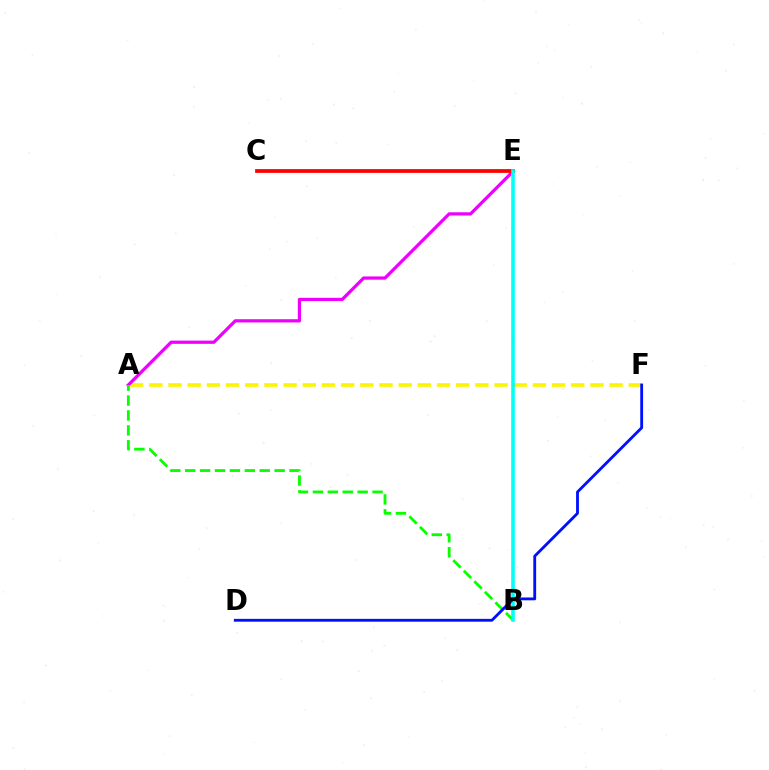{('A', 'F'): [{'color': '#fcf500', 'line_style': 'dashed', 'thickness': 2.61}], ('A', 'E'): [{'color': '#ee00ff', 'line_style': 'solid', 'thickness': 2.33}], ('A', 'B'): [{'color': '#08ff00', 'line_style': 'dashed', 'thickness': 2.03}], ('C', 'E'): [{'color': '#ff0000', 'line_style': 'solid', 'thickness': 2.7}], ('B', 'E'): [{'color': '#00fff6', 'line_style': 'solid', 'thickness': 2.58}], ('D', 'F'): [{'color': '#0010ff', 'line_style': 'solid', 'thickness': 2.04}]}